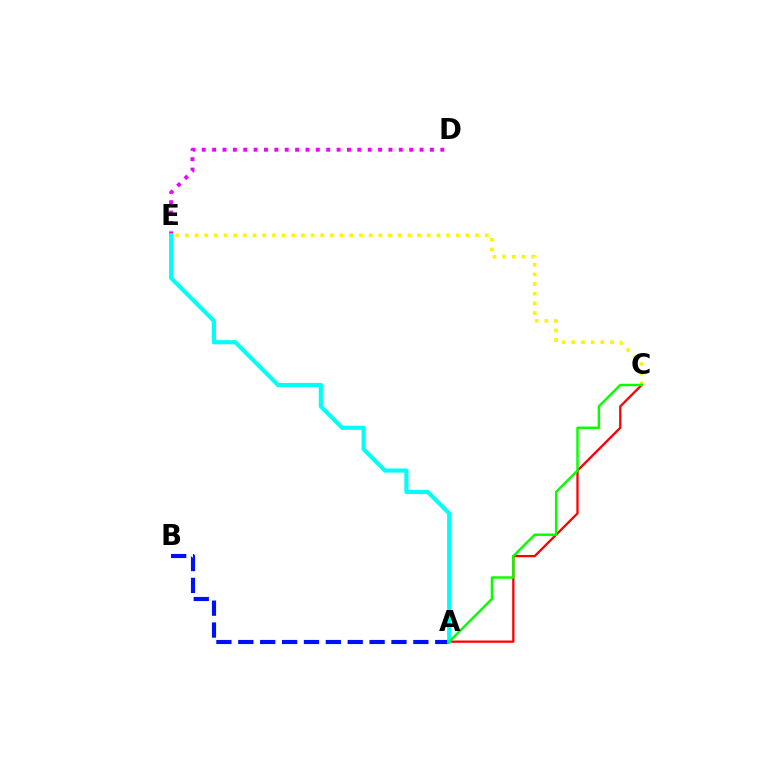{('C', 'E'): [{'color': '#fcf500', 'line_style': 'dotted', 'thickness': 2.63}], ('A', 'C'): [{'color': '#ff0000', 'line_style': 'solid', 'thickness': 1.65}, {'color': '#08ff00', 'line_style': 'solid', 'thickness': 1.76}], ('D', 'E'): [{'color': '#ee00ff', 'line_style': 'dotted', 'thickness': 2.82}], ('A', 'B'): [{'color': '#0010ff', 'line_style': 'dashed', 'thickness': 2.97}], ('A', 'E'): [{'color': '#00fff6', 'line_style': 'solid', 'thickness': 2.97}]}